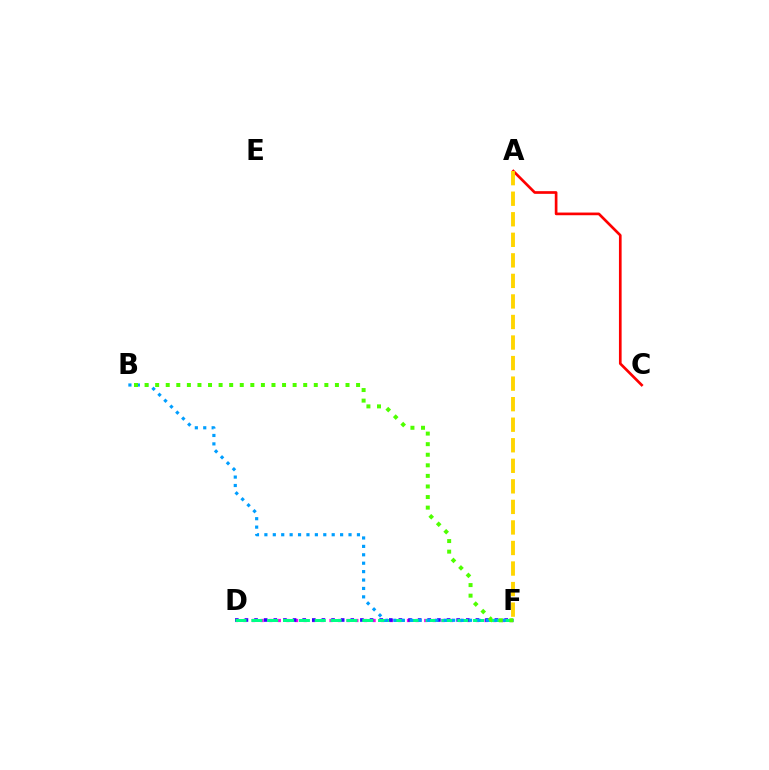{('D', 'F'): [{'color': '#ff00ed', 'line_style': 'dotted', 'thickness': 2.34}, {'color': '#3700ff', 'line_style': 'dotted', 'thickness': 2.61}, {'color': '#00ff86', 'line_style': 'dashed', 'thickness': 2.15}], ('A', 'C'): [{'color': '#ff0000', 'line_style': 'solid', 'thickness': 1.93}], ('B', 'F'): [{'color': '#009eff', 'line_style': 'dotted', 'thickness': 2.29}, {'color': '#4fff00', 'line_style': 'dotted', 'thickness': 2.87}], ('A', 'F'): [{'color': '#ffd500', 'line_style': 'dashed', 'thickness': 2.79}]}